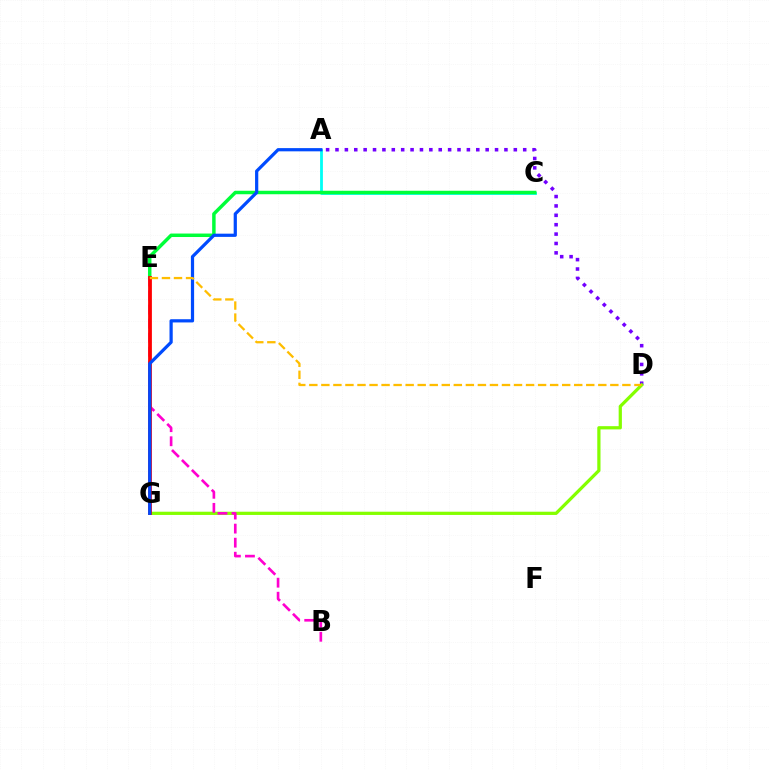{('A', 'D'): [{'color': '#7200ff', 'line_style': 'dotted', 'thickness': 2.55}], ('A', 'C'): [{'color': '#00fff6', 'line_style': 'solid', 'thickness': 2.02}], ('C', 'E'): [{'color': '#00ff39', 'line_style': 'solid', 'thickness': 2.5}], ('D', 'G'): [{'color': '#84ff00', 'line_style': 'solid', 'thickness': 2.33}], ('B', 'E'): [{'color': '#ff00cf', 'line_style': 'dashed', 'thickness': 1.91}], ('E', 'G'): [{'color': '#ff0000', 'line_style': 'solid', 'thickness': 2.72}], ('A', 'G'): [{'color': '#004bff', 'line_style': 'solid', 'thickness': 2.32}], ('D', 'E'): [{'color': '#ffbd00', 'line_style': 'dashed', 'thickness': 1.64}]}